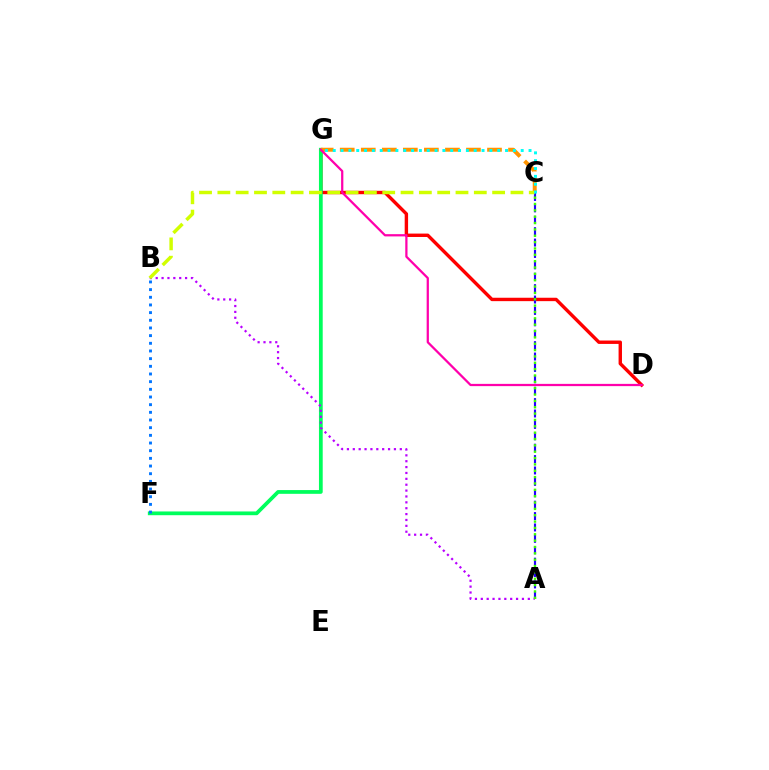{('D', 'G'): [{'color': '#ff0000', 'line_style': 'solid', 'thickness': 2.45}, {'color': '#ff00ac', 'line_style': 'solid', 'thickness': 1.62}], ('F', 'G'): [{'color': '#00ff5c', 'line_style': 'solid', 'thickness': 2.7}], ('A', 'C'): [{'color': '#2500ff', 'line_style': 'dashed', 'thickness': 1.55}, {'color': '#3dff00', 'line_style': 'dotted', 'thickness': 1.73}], ('A', 'B'): [{'color': '#b900ff', 'line_style': 'dotted', 'thickness': 1.6}], ('C', 'G'): [{'color': '#ff9400', 'line_style': 'dashed', 'thickness': 2.86}, {'color': '#00fff6', 'line_style': 'dotted', 'thickness': 2.13}], ('B', 'C'): [{'color': '#d1ff00', 'line_style': 'dashed', 'thickness': 2.49}], ('B', 'F'): [{'color': '#0074ff', 'line_style': 'dotted', 'thickness': 2.08}]}